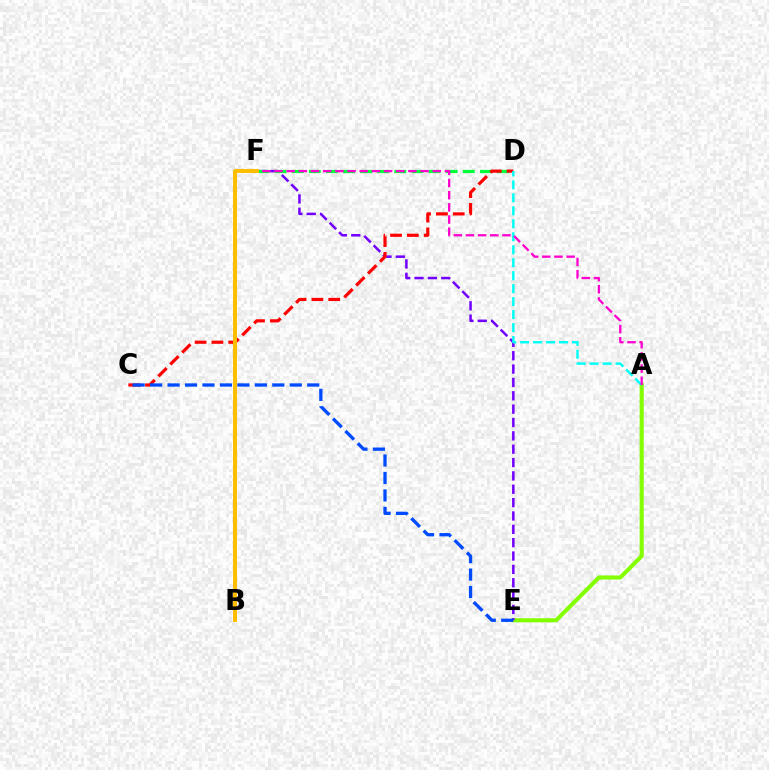{('A', 'E'): [{'color': '#84ff00', 'line_style': 'solid', 'thickness': 2.94}], ('E', 'F'): [{'color': '#7200ff', 'line_style': 'dashed', 'thickness': 1.81}], ('D', 'F'): [{'color': '#00ff39', 'line_style': 'dashed', 'thickness': 2.32}], ('C', 'D'): [{'color': '#ff0000', 'line_style': 'dashed', 'thickness': 2.28}], ('A', 'D'): [{'color': '#00fff6', 'line_style': 'dashed', 'thickness': 1.76}], ('C', 'E'): [{'color': '#004bff', 'line_style': 'dashed', 'thickness': 2.37}], ('A', 'F'): [{'color': '#ff00cf', 'line_style': 'dashed', 'thickness': 1.65}], ('B', 'F'): [{'color': '#ffbd00', 'line_style': 'solid', 'thickness': 2.86}]}